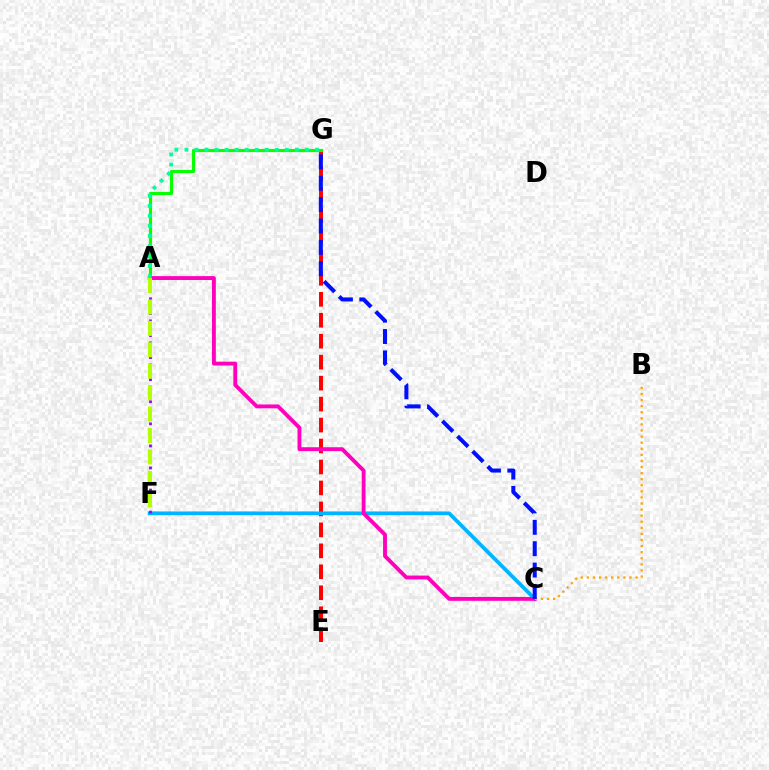{('E', 'G'): [{'color': '#ff0000', 'line_style': 'dashed', 'thickness': 2.85}], ('A', 'G'): [{'color': '#08ff00', 'line_style': 'solid', 'thickness': 2.27}, {'color': '#00ff9d', 'line_style': 'dotted', 'thickness': 2.73}], ('C', 'F'): [{'color': '#00b5ff', 'line_style': 'solid', 'thickness': 2.71}], ('A', 'C'): [{'color': '#ff00bd', 'line_style': 'solid', 'thickness': 2.78}], ('B', 'C'): [{'color': '#ffa500', 'line_style': 'dotted', 'thickness': 1.65}], ('A', 'F'): [{'color': '#9b00ff', 'line_style': 'dotted', 'thickness': 2.0}, {'color': '#b3ff00', 'line_style': 'dashed', 'thickness': 2.91}], ('C', 'G'): [{'color': '#0010ff', 'line_style': 'dashed', 'thickness': 2.9}]}